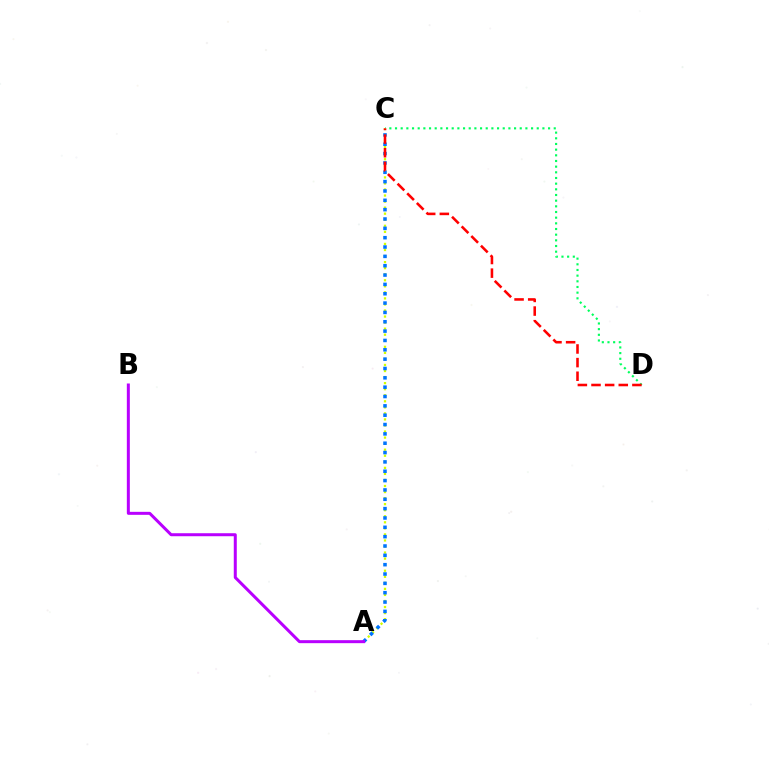{('C', 'D'): [{'color': '#00ff5c', 'line_style': 'dotted', 'thickness': 1.54}, {'color': '#ff0000', 'line_style': 'dashed', 'thickness': 1.85}], ('A', 'C'): [{'color': '#d1ff00', 'line_style': 'dotted', 'thickness': 1.64}, {'color': '#0074ff', 'line_style': 'dotted', 'thickness': 2.54}], ('A', 'B'): [{'color': '#b900ff', 'line_style': 'solid', 'thickness': 2.16}]}